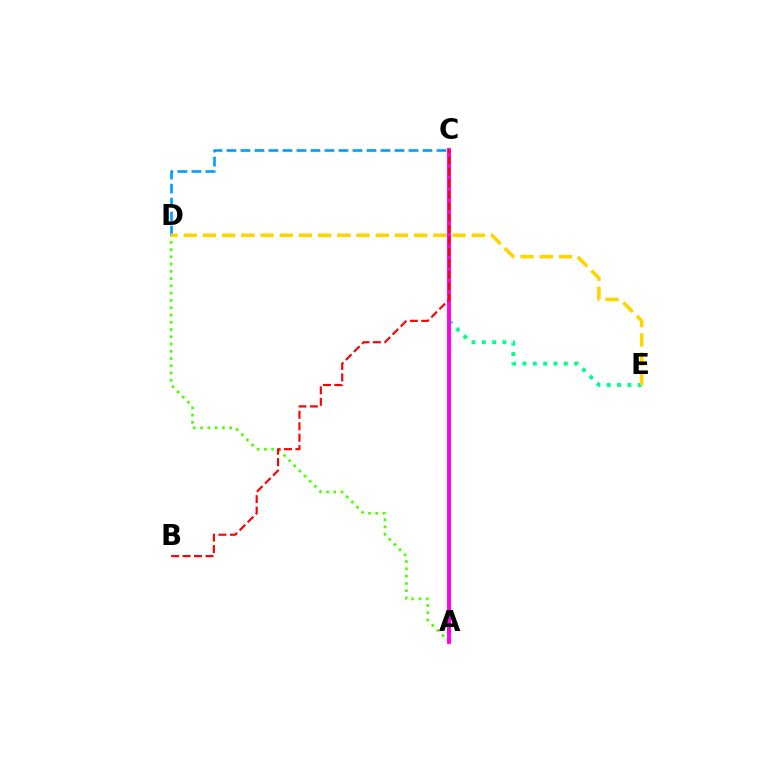{('A', 'C'): [{'color': '#3700ff', 'line_style': 'dotted', 'thickness': 2.55}, {'color': '#ff00ed', 'line_style': 'solid', 'thickness': 2.79}], ('C', 'D'): [{'color': '#009eff', 'line_style': 'dashed', 'thickness': 1.9}], ('A', 'D'): [{'color': '#4fff00', 'line_style': 'dotted', 'thickness': 1.97}], ('C', 'E'): [{'color': '#00ff86', 'line_style': 'dotted', 'thickness': 2.81}], ('B', 'C'): [{'color': '#ff0000', 'line_style': 'dashed', 'thickness': 1.56}], ('D', 'E'): [{'color': '#ffd500', 'line_style': 'dashed', 'thickness': 2.61}]}